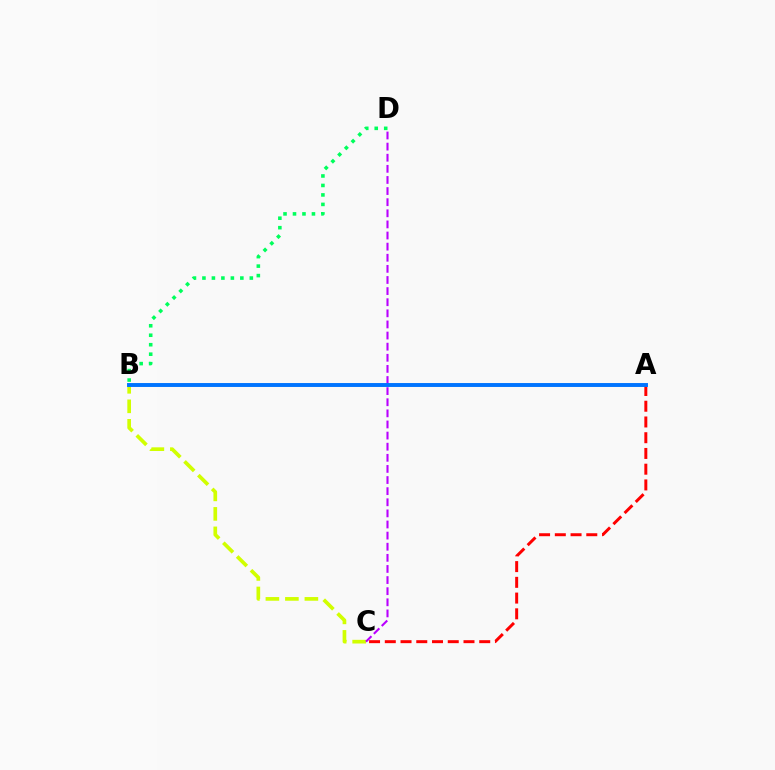{('B', 'C'): [{'color': '#d1ff00', 'line_style': 'dashed', 'thickness': 2.65}], ('C', 'D'): [{'color': '#b900ff', 'line_style': 'dashed', 'thickness': 1.51}], ('A', 'C'): [{'color': '#ff0000', 'line_style': 'dashed', 'thickness': 2.14}], ('B', 'D'): [{'color': '#00ff5c', 'line_style': 'dotted', 'thickness': 2.57}], ('A', 'B'): [{'color': '#0074ff', 'line_style': 'solid', 'thickness': 2.82}]}